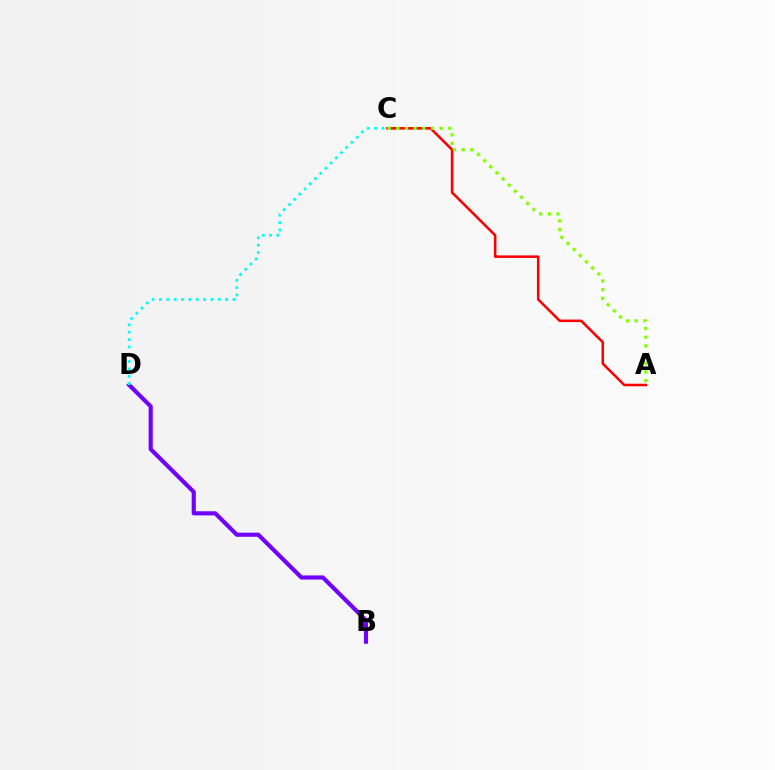{('B', 'D'): [{'color': '#7200ff', 'line_style': 'solid', 'thickness': 2.97}], ('A', 'C'): [{'color': '#ff0000', 'line_style': 'solid', 'thickness': 1.83}, {'color': '#84ff00', 'line_style': 'dotted', 'thickness': 2.36}], ('C', 'D'): [{'color': '#00fff6', 'line_style': 'dotted', 'thickness': 2.0}]}